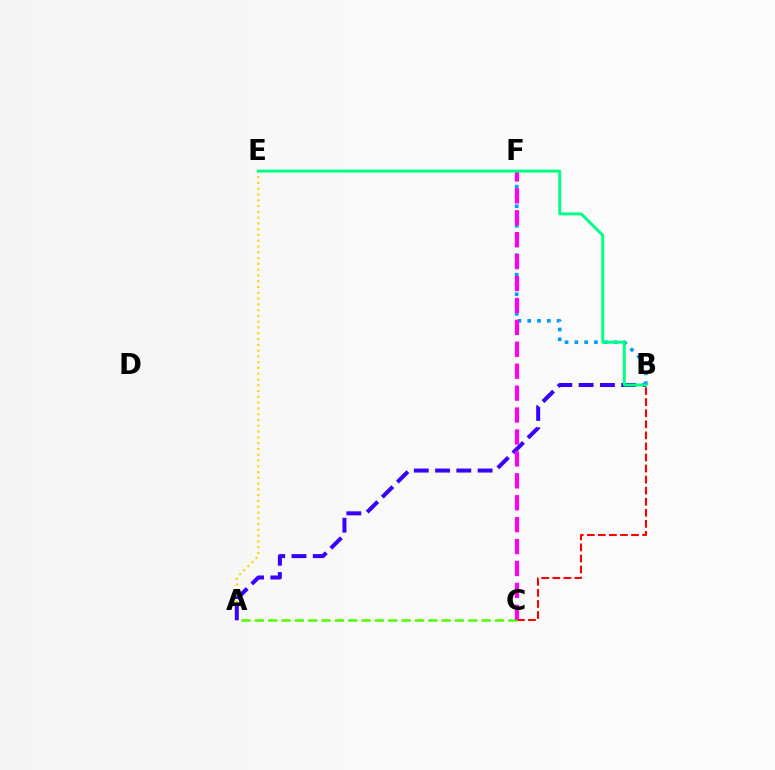{('B', 'C'): [{'color': '#ff0000', 'line_style': 'dashed', 'thickness': 1.5}], ('A', 'E'): [{'color': '#ffd500', 'line_style': 'dotted', 'thickness': 1.57}], ('A', 'C'): [{'color': '#4fff00', 'line_style': 'dashed', 'thickness': 1.81}], ('A', 'B'): [{'color': '#3700ff', 'line_style': 'dashed', 'thickness': 2.89}], ('B', 'F'): [{'color': '#009eff', 'line_style': 'dotted', 'thickness': 2.66}], ('C', 'F'): [{'color': '#ff00ed', 'line_style': 'dashed', 'thickness': 2.98}], ('B', 'E'): [{'color': '#00ff86', 'line_style': 'solid', 'thickness': 2.1}]}